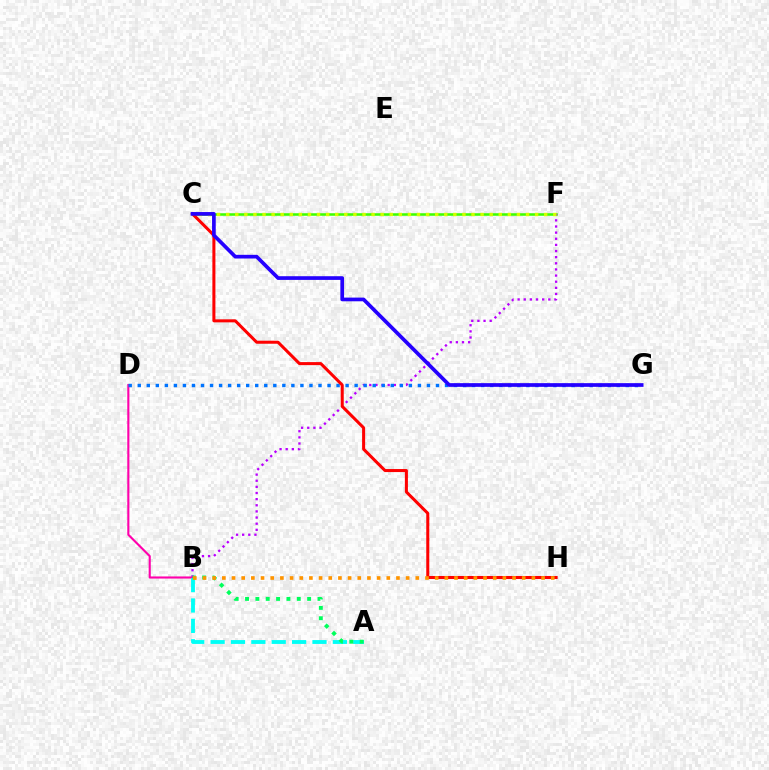{('C', 'F'): [{'color': '#3dff00', 'line_style': 'solid', 'thickness': 1.84}, {'color': '#d1ff00', 'line_style': 'dotted', 'thickness': 2.47}], ('B', 'F'): [{'color': '#b900ff', 'line_style': 'dotted', 'thickness': 1.67}], ('B', 'D'): [{'color': '#ff00ac', 'line_style': 'solid', 'thickness': 1.52}], ('A', 'B'): [{'color': '#00fff6', 'line_style': 'dashed', 'thickness': 2.77}, {'color': '#00ff5c', 'line_style': 'dotted', 'thickness': 2.81}], ('D', 'G'): [{'color': '#0074ff', 'line_style': 'dotted', 'thickness': 2.46}], ('C', 'H'): [{'color': '#ff0000', 'line_style': 'solid', 'thickness': 2.18}], ('C', 'G'): [{'color': '#2500ff', 'line_style': 'solid', 'thickness': 2.66}], ('B', 'H'): [{'color': '#ff9400', 'line_style': 'dotted', 'thickness': 2.63}]}